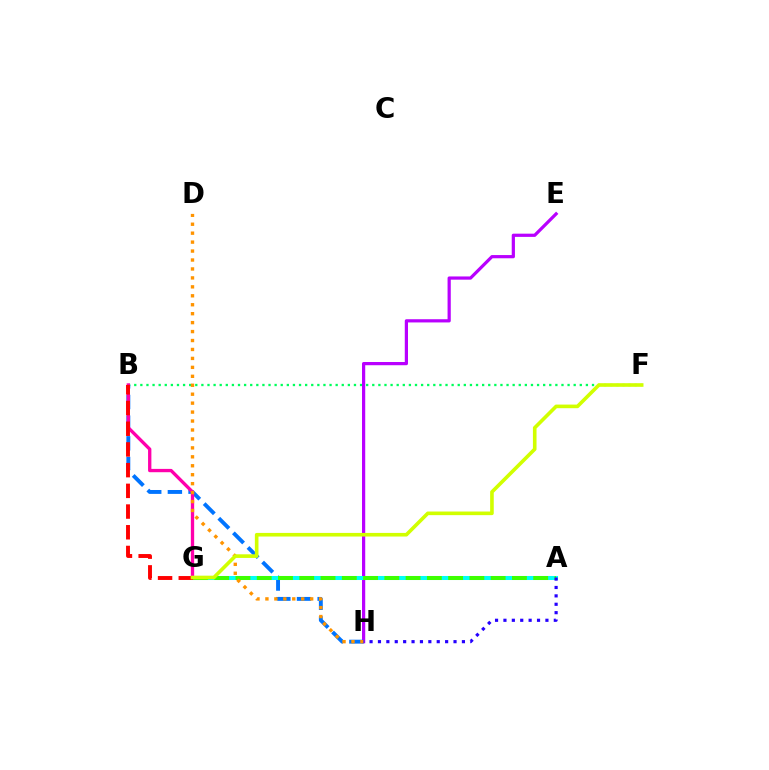{('B', 'F'): [{'color': '#00ff5c', 'line_style': 'dotted', 'thickness': 1.66}], ('E', 'H'): [{'color': '#b900ff', 'line_style': 'solid', 'thickness': 2.32}], ('B', 'H'): [{'color': '#0074ff', 'line_style': 'dashed', 'thickness': 2.81}], ('A', 'G'): [{'color': '#00fff6', 'line_style': 'solid', 'thickness': 2.9}, {'color': '#3dff00', 'line_style': 'dashed', 'thickness': 2.89}], ('B', 'G'): [{'color': '#ff00ac', 'line_style': 'solid', 'thickness': 2.39}, {'color': '#ff0000', 'line_style': 'dashed', 'thickness': 2.81}], ('D', 'H'): [{'color': '#ff9400', 'line_style': 'dotted', 'thickness': 2.43}], ('A', 'H'): [{'color': '#2500ff', 'line_style': 'dotted', 'thickness': 2.28}], ('F', 'G'): [{'color': '#d1ff00', 'line_style': 'solid', 'thickness': 2.61}]}